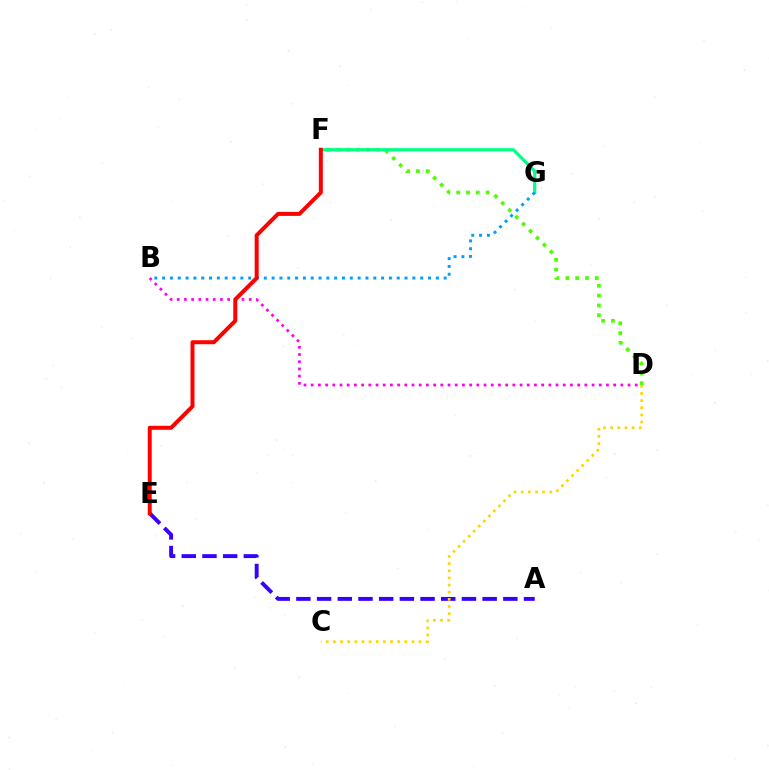{('A', 'E'): [{'color': '#3700ff', 'line_style': 'dashed', 'thickness': 2.81}], ('C', 'D'): [{'color': '#ffd500', 'line_style': 'dotted', 'thickness': 1.94}], ('D', 'F'): [{'color': '#4fff00', 'line_style': 'dotted', 'thickness': 2.67}], ('B', 'D'): [{'color': '#ff00ed', 'line_style': 'dotted', 'thickness': 1.96}], ('F', 'G'): [{'color': '#00ff86', 'line_style': 'solid', 'thickness': 2.31}], ('B', 'G'): [{'color': '#009eff', 'line_style': 'dotted', 'thickness': 2.12}], ('E', 'F'): [{'color': '#ff0000', 'line_style': 'solid', 'thickness': 2.88}]}